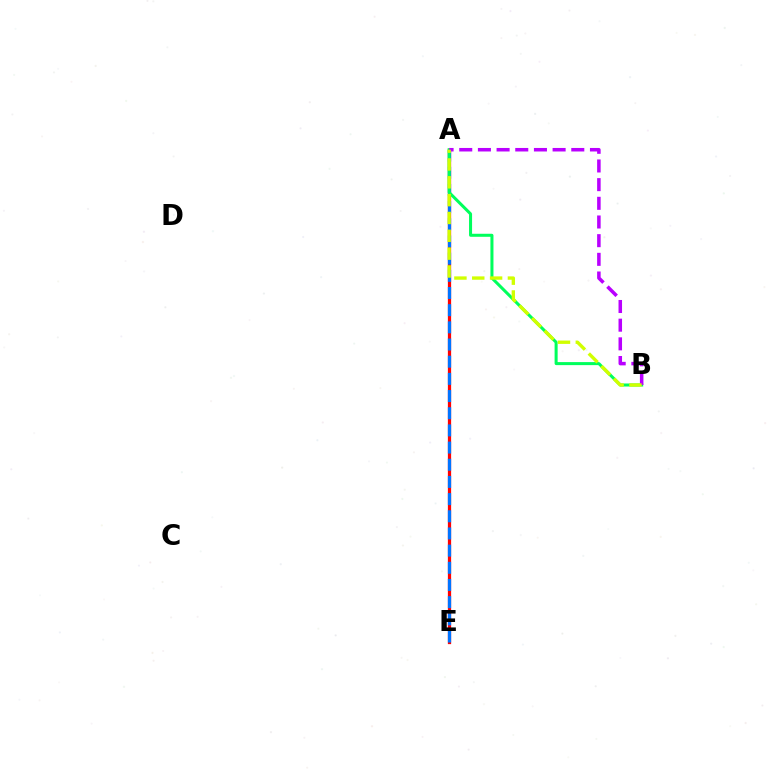{('A', 'E'): [{'color': '#ff0000', 'line_style': 'solid', 'thickness': 2.34}, {'color': '#0074ff', 'line_style': 'dashed', 'thickness': 2.33}], ('A', 'B'): [{'color': '#00ff5c', 'line_style': 'solid', 'thickness': 2.18}, {'color': '#b900ff', 'line_style': 'dashed', 'thickness': 2.54}, {'color': '#d1ff00', 'line_style': 'dashed', 'thickness': 2.42}]}